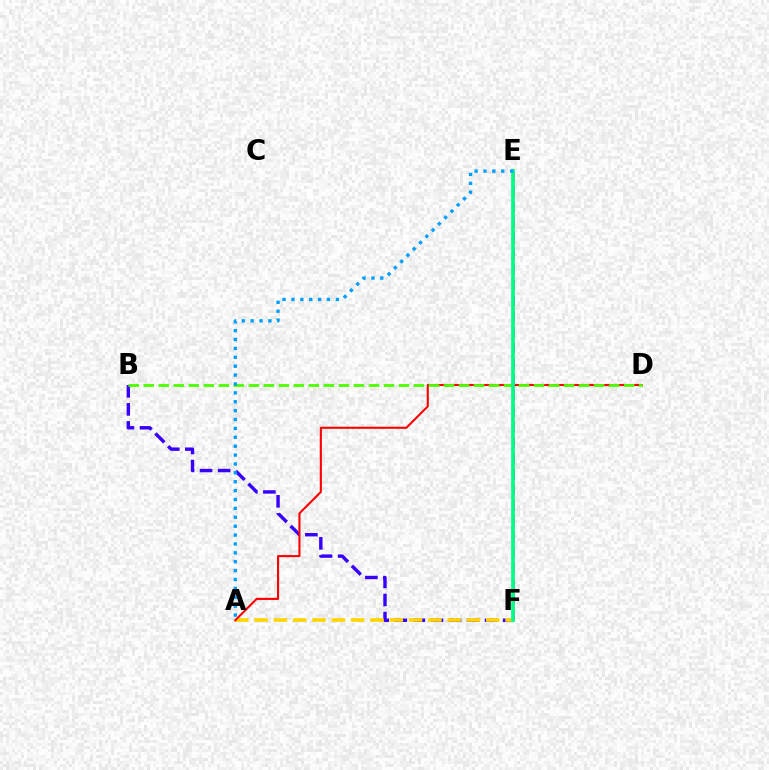{('B', 'F'): [{'color': '#3700ff', 'line_style': 'dashed', 'thickness': 2.45}], ('A', 'F'): [{'color': '#ffd500', 'line_style': 'dashed', 'thickness': 2.62}], ('E', 'F'): [{'color': '#ff00ed', 'line_style': 'dashed', 'thickness': 2.13}, {'color': '#00ff86', 'line_style': 'solid', 'thickness': 2.67}], ('A', 'D'): [{'color': '#ff0000', 'line_style': 'solid', 'thickness': 1.51}], ('B', 'D'): [{'color': '#4fff00', 'line_style': 'dashed', 'thickness': 2.04}], ('A', 'E'): [{'color': '#009eff', 'line_style': 'dotted', 'thickness': 2.41}]}